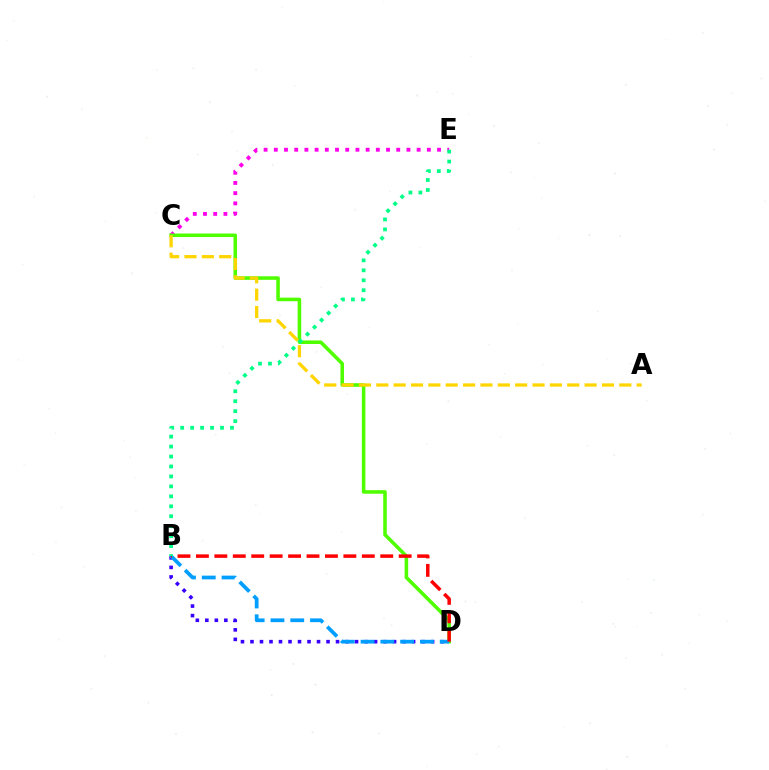{('C', 'E'): [{'color': '#ff00ed', 'line_style': 'dotted', 'thickness': 2.77}], ('B', 'D'): [{'color': '#3700ff', 'line_style': 'dotted', 'thickness': 2.58}, {'color': '#009eff', 'line_style': 'dashed', 'thickness': 2.69}, {'color': '#ff0000', 'line_style': 'dashed', 'thickness': 2.5}], ('C', 'D'): [{'color': '#4fff00', 'line_style': 'solid', 'thickness': 2.56}], ('A', 'C'): [{'color': '#ffd500', 'line_style': 'dashed', 'thickness': 2.36}], ('B', 'E'): [{'color': '#00ff86', 'line_style': 'dotted', 'thickness': 2.71}]}